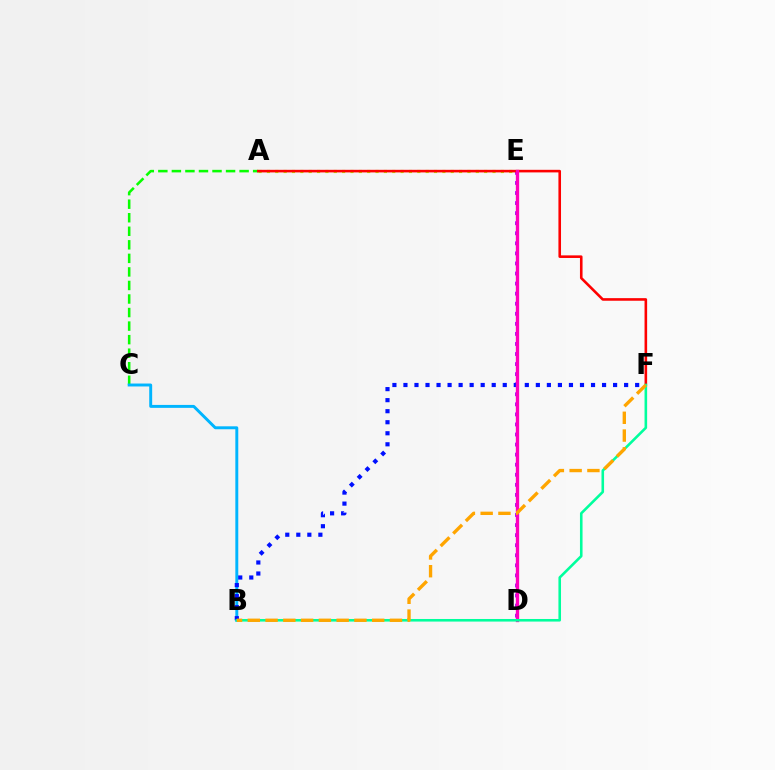{('A', 'C'): [{'color': '#08ff00', 'line_style': 'dashed', 'thickness': 1.84}], ('D', 'E'): [{'color': '#9b00ff', 'line_style': 'dotted', 'thickness': 2.73}, {'color': '#ff00bd', 'line_style': 'solid', 'thickness': 2.39}], ('A', 'E'): [{'color': '#b3ff00', 'line_style': 'dotted', 'thickness': 2.27}], ('B', 'C'): [{'color': '#00b5ff', 'line_style': 'solid', 'thickness': 2.12}], ('B', 'F'): [{'color': '#0010ff', 'line_style': 'dotted', 'thickness': 3.0}, {'color': '#00ff9d', 'line_style': 'solid', 'thickness': 1.86}, {'color': '#ffa500', 'line_style': 'dashed', 'thickness': 2.41}], ('A', 'F'): [{'color': '#ff0000', 'line_style': 'solid', 'thickness': 1.87}]}